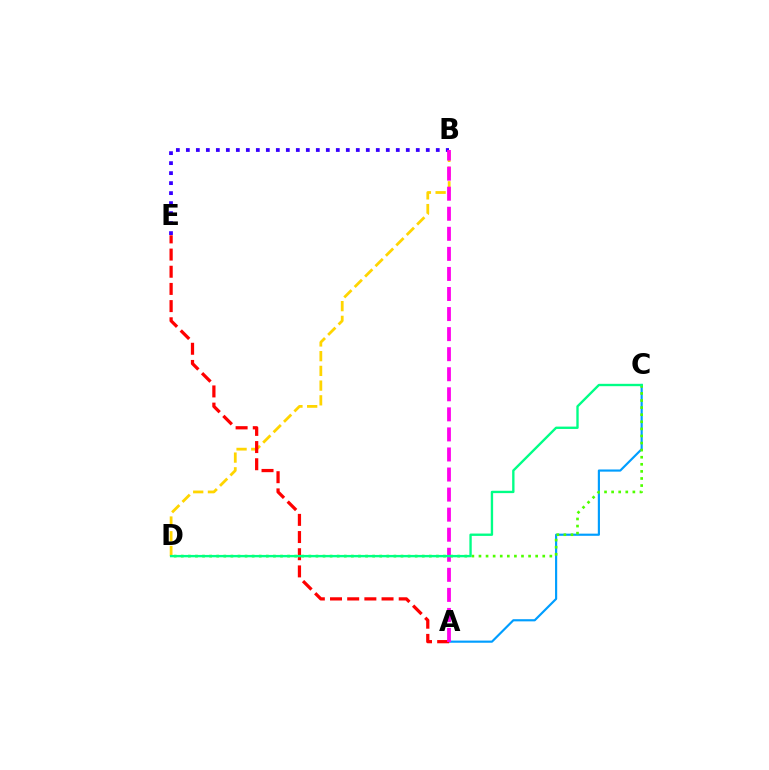{('A', 'C'): [{'color': '#009eff', 'line_style': 'solid', 'thickness': 1.56}], ('B', 'D'): [{'color': '#ffd500', 'line_style': 'dashed', 'thickness': 2.0}], ('B', 'E'): [{'color': '#3700ff', 'line_style': 'dotted', 'thickness': 2.72}], ('A', 'E'): [{'color': '#ff0000', 'line_style': 'dashed', 'thickness': 2.33}], ('C', 'D'): [{'color': '#4fff00', 'line_style': 'dotted', 'thickness': 1.93}, {'color': '#00ff86', 'line_style': 'solid', 'thickness': 1.7}], ('A', 'B'): [{'color': '#ff00ed', 'line_style': 'dashed', 'thickness': 2.72}]}